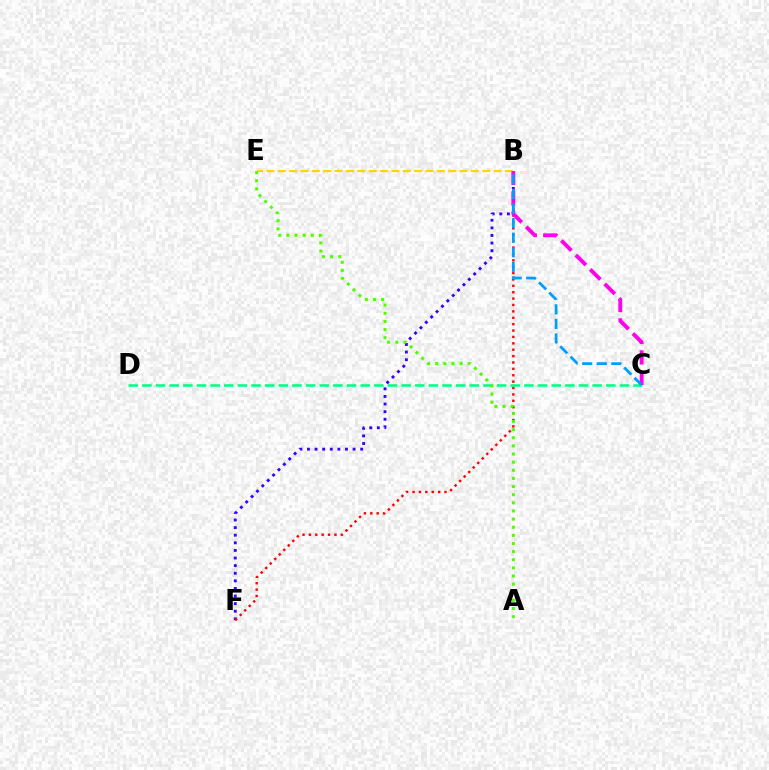{('B', 'F'): [{'color': '#3700ff', 'line_style': 'dotted', 'thickness': 2.07}, {'color': '#ff0000', 'line_style': 'dotted', 'thickness': 1.74}], ('B', 'E'): [{'color': '#ffd500', 'line_style': 'dashed', 'thickness': 1.54}], ('C', 'D'): [{'color': '#00ff86', 'line_style': 'dashed', 'thickness': 1.85}], ('B', 'C'): [{'color': '#ff00ed', 'line_style': 'dashed', 'thickness': 2.78}, {'color': '#009eff', 'line_style': 'dashed', 'thickness': 1.98}], ('A', 'E'): [{'color': '#4fff00', 'line_style': 'dotted', 'thickness': 2.21}]}